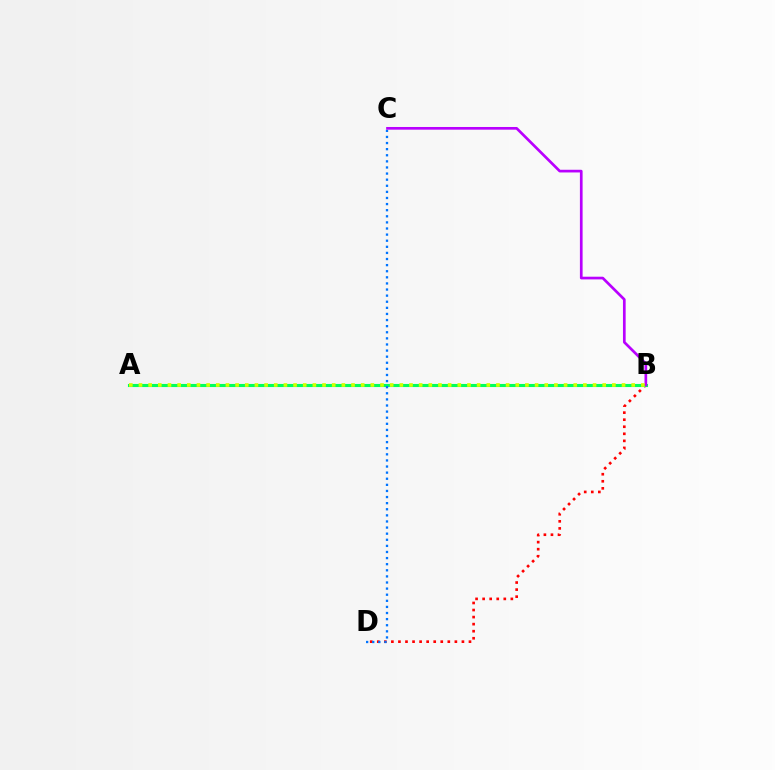{('B', 'D'): [{'color': '#ff0000', 'line_style': 'dotted', 'thickness': 1.92}], ('A', 'B'): [{'color': '#00ff5c', 'line_style': 'solid', 'thickness': 2.23}, {'color': '#d1ff00', 'line_style': 'dotted', 'thickness': 2.62}], ('C', 'D'): [{'color': '#0074ff', 'line_style': 'dotted', 'thickness': 1.66}], ('B', 'C'): [{'color': '#b900ff', 'line_style': 'solid', 'thickness': 1.93}]}